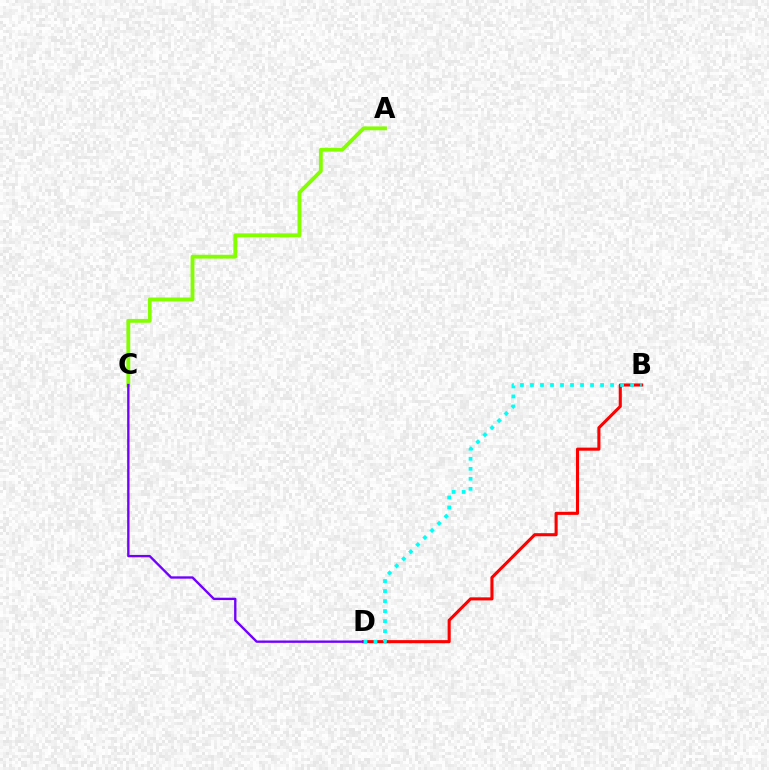{('A', 'C'): [{'color': '#84ff00', 'line_style': 'solid', 'thickness': 2.77}], ('B', 'D'): [{'color': '#ff0000', 'line_style': 'solid', 'thickness': 2.22}, {'color': '#00fff6', 'line_style': 'dotted', 'thickness': 2.72}], ('C', 'D'): [{'color': '#7200ff', 'line_style': 'solid', 'thickness': 1.7}]}